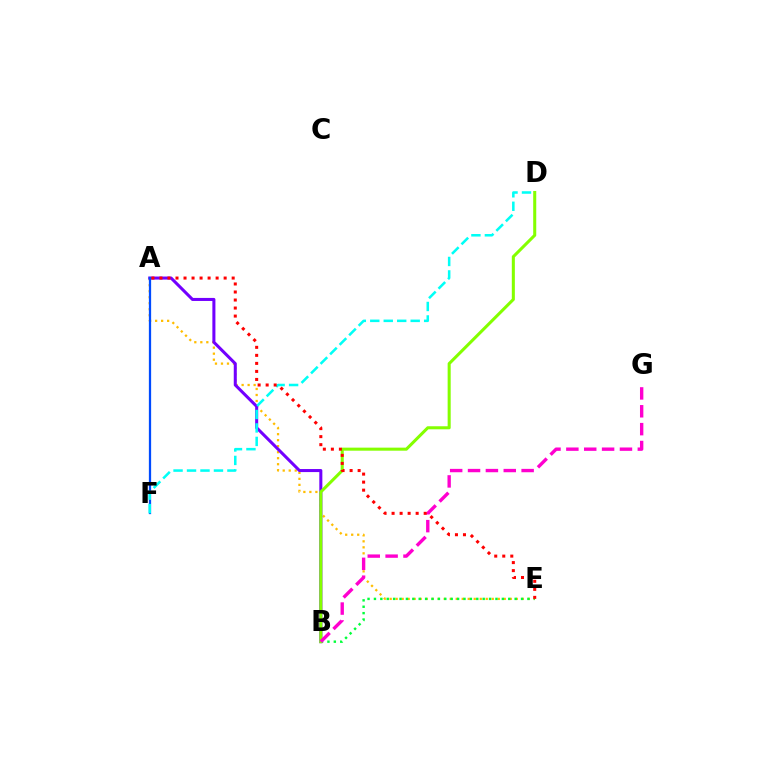{('A', 'E'): [{'color': '#ffbd00', 'line_style': 'dotted', 'thickness': 1.63}, {'color': '#ff0000', 'line_style': 'dotted', 'thickness': 2.18}], ('A', 'B'): [{'color': '#7200ff', 'line_style': 'solid', 'thickness': 2.19}], ('B', 'E'): [{'color': '#00ff39', 'line_style': 'dotted', 'thickness': 1.74}], ('A', 'F'): [{'color': '#004bff', 'line_style': 'solid', 'thickness': 1.63}], ('B', 'D'): [{'color': '#84ff00', 'line_style': 'solid', 'thickness': 2.2}], ('B', 'G'): [{'color': '#ff00cf', 'line_style': 'dashed', 'thickness': 2.43}], ('D', 'F'): [{'color': '#00fff6', 'line_style': 'dashed', 'thickness': 1.83}]}